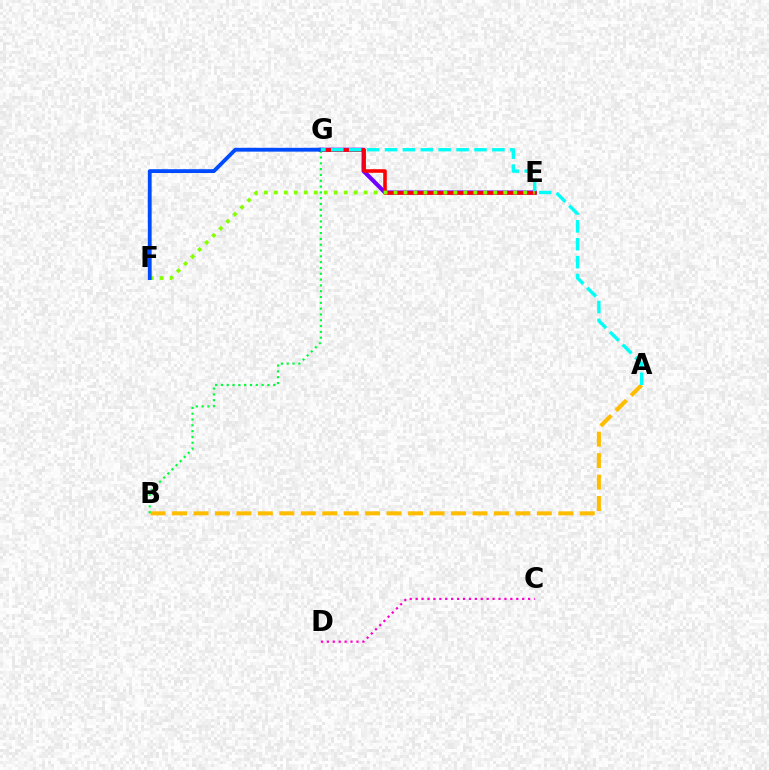{('A', 'B'): [{'color': '#ffbd00', 'line_style': 'dashed', 'thickness': 2.92}], ('E', 'G'): [{'color': '#7200ff', 'line_style': 'solid', 'thickness': 2.95}, {'color': '#ff0000', 'line_style': 'solid', 'thickness': 2.57}], ('E', 'F'): [{'color': '#84ff00', 'line_style': 'dotted', 'thickness': 2.71}], ('B', 'G'): [{'color': '#00ff39', 'line_style': 'dotted', 'thickness': 1.58}], ('F', 'G'): [{'color': '#004bff', 'line_style': 'solid', 'thickness': 2.76}], ('A', 'G'): [{'color': '#00fff6', 'line_style': 'dashed', 'thickness': 2.43}], ('C', 'D'): [{'color': '#ff00cf', 'line_style': 'dotted', 'thickness': 1.61}]}